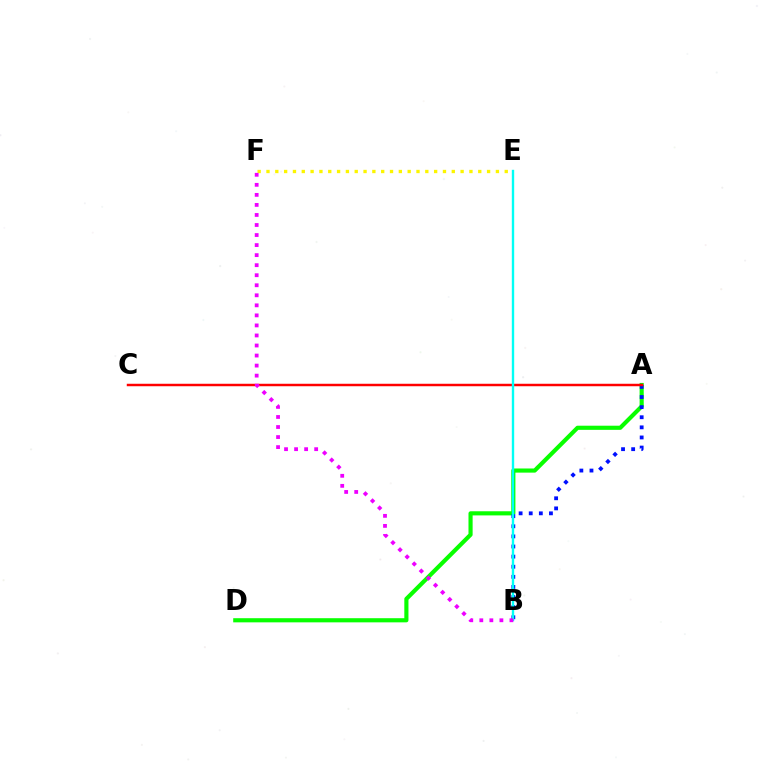{('A', 'D'): [{'color': '#08ff00', 'line_style': 'solid', 'thickness': 2.98}], ('E', 'F'): [{'color': '#fcf500', 'line_style': 'dotted', 'thickness': 2.4}], ('A', 'B'): [{'color': '#0010ff', 'line_style': 'dotted', 'thickness': 2.75}], ('A', 'C'): [{'color': '#ff0000', 'line_style': 'solid', 'thickness': 1.78}], ('B', 'E'): [{'color': '#00fff6', 'line_style': 'solid', 'thickness': 1.71}], ('B', 'F'): [{'color': '#ee00ff', 'line_style': 'dotted', 'thickness': 2.73}]}